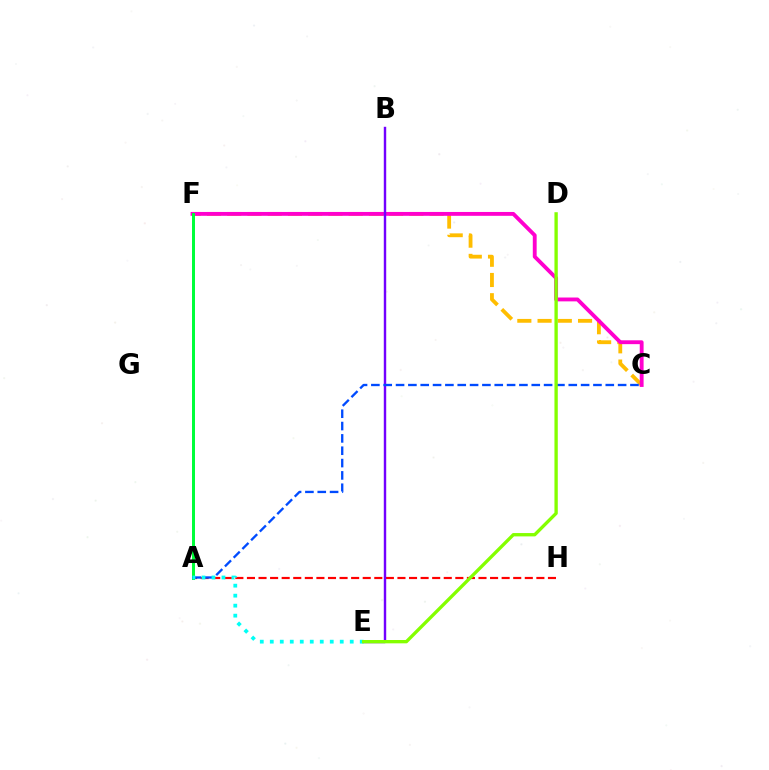{('C', 'F'): [{'color': '#ffbd00', 'line_style': 'dashed', 'thickness': 2.75}, {'color': '#ff00cf', 'line_style': 'solid', 'thickness': 2.77}], ('A', 'H'): [{'color': '#ff0000', 'line_style': 'dashed', 'thickness': 1.57}], ('A', 'F'): [{'color': '#00ff39', 'line_style': 'solid', 'thickness': 2.15}], ('B', 'E'): [{'color': '#7200ff', 'line_style': 'solid', 'thickness': 1.75}], ('A', 'C'): [{'color': '#004bff', 'line_style': 'dashed', 'thickness': 1.68}], ('A', 'E'): [{'color': '#00fff6', 'line_style': 'dotted', 'thickness': 2.72}], ('D', 'E'): [{'color': '#84ff00', 'line_style': 'solid', 'thickness': 2.4}]}